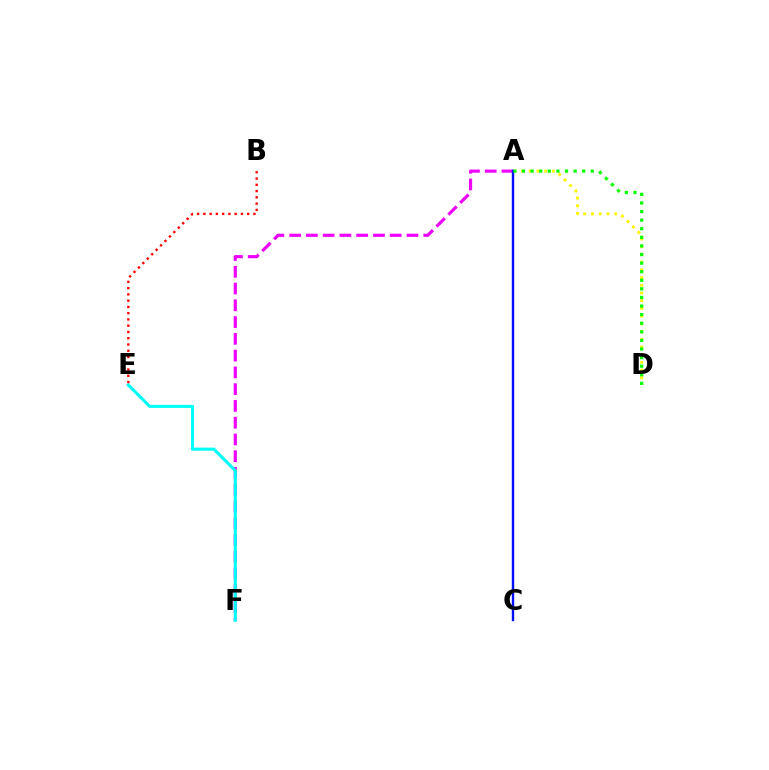{('A', 'F'): [{'color': '#ee00ff', 'line_style': 'dashed', 'thickness': 2.28}], ('E', 'F'): [{'color': '#00fff6', 'line_style': 'solid', 'thickness': 2.22}], ('B', 'E'): [{'color': '#ff0000', 'line_style': 'dotted', 'thickness': 1.7}], ('A', 'D'): [{'color': '#fcf500', 'line_style': 'dotted', 'thickness': 2.1}, {'color': '#08ff00', 'line_style': 'dotted', 'thickness': 2.33}], ('A', 'C'): [{'color': '#0010ff', 'line_style': 'solid', 'thickness': 1.72}]}